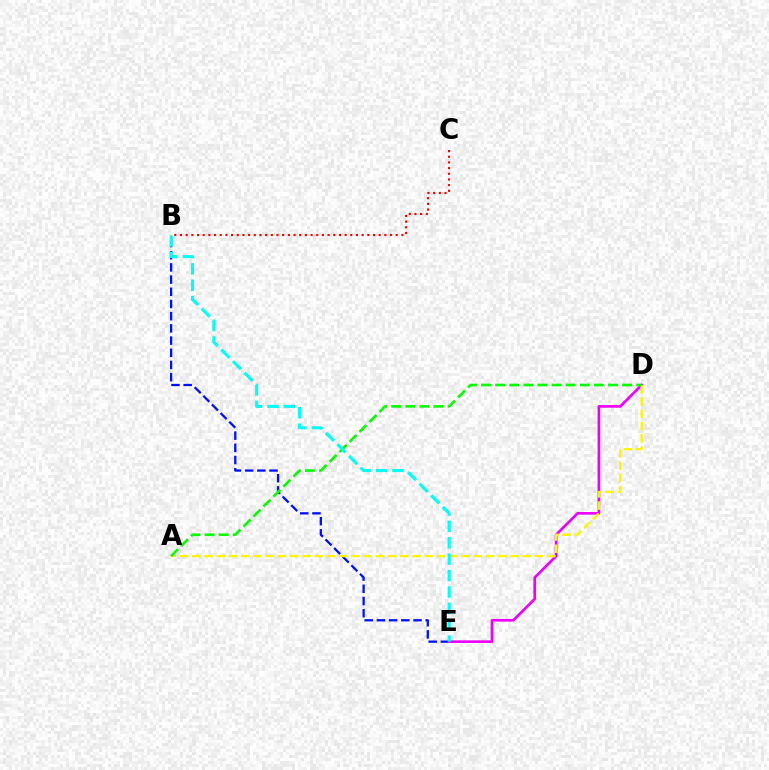{('B', 'E'): [{'color': '#0010ff', 'line_style': 'dashed', 'thickness': 1.66}, {'color': '#00fff6', 'line_style': 'dashed', 'thickness': 2.23}], ('D', 'E'): [{'color': '#ee00ff', 'line_style': 'solid', 'thickness': 1.91}], ('A', 'D'): [{'color': '#fcf500', 'line_style': 'dashed', 'thickness': 1.66}, {'color': '#08ff00', 'line_style': 'dashed', 'thickness': 1.92}], ('B', 'C'): [{'color': '#ff0000', 'line_style': 'dotted', 'thickness': 1.54}]}